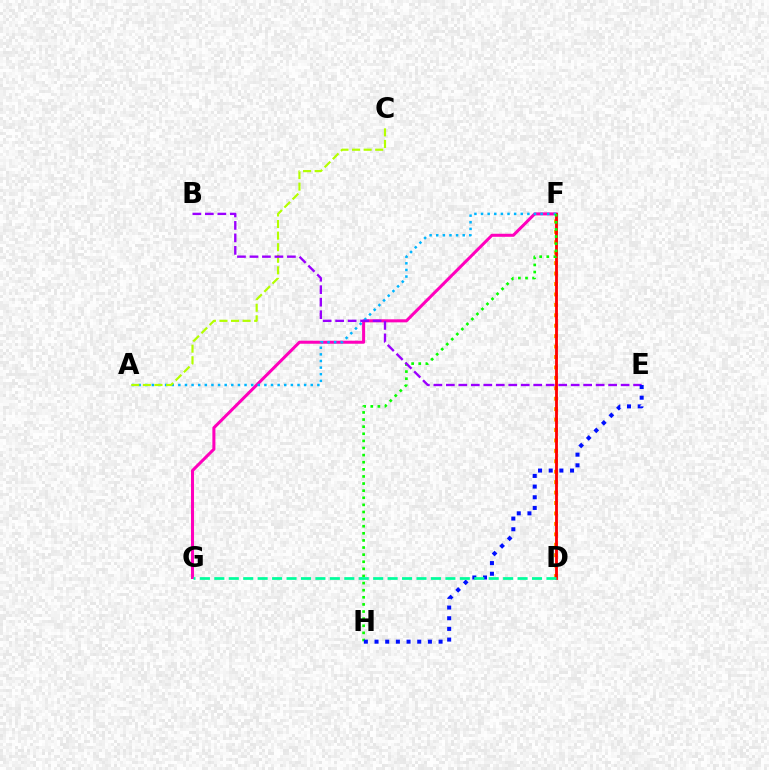{('D', 'F'): [{'color': '#ffa500', 'line_style': 'dotted', 'thickness': 2.83}, {'color': '#ff0000', 'line_style': 'solid', 'thickness': 2.04}], ('F', 'G'): [{'color': '#ff00bd', 'line_style': 'solid', 'thickness': 2.19}], ('A', 'F'): [{'color': '#00b5ff', 'line_style': 'dotted', 'thickness': 1.8}], ('A', 'C'): [{'color': '#b3ff00', 'line_style': 'dashed', 'thickness': 1.57}], ('F', 'H'): [{'color': '#08ff00', 'line_style': 'dotted', 'thickness': 1.93}], ('B', 'E'): [{'color': '#9b00ff', 'line_style': 'dashed', 'thickness': 1.7}], ('E', 'H'): [{'color': '#0010ff', 'line_style': 'dotted', 'thickness': 2.9}], ('D', 'G'): [{'color': '#00ff9d', 'line_style': 'dashed', 'thickness': 1.96}]}